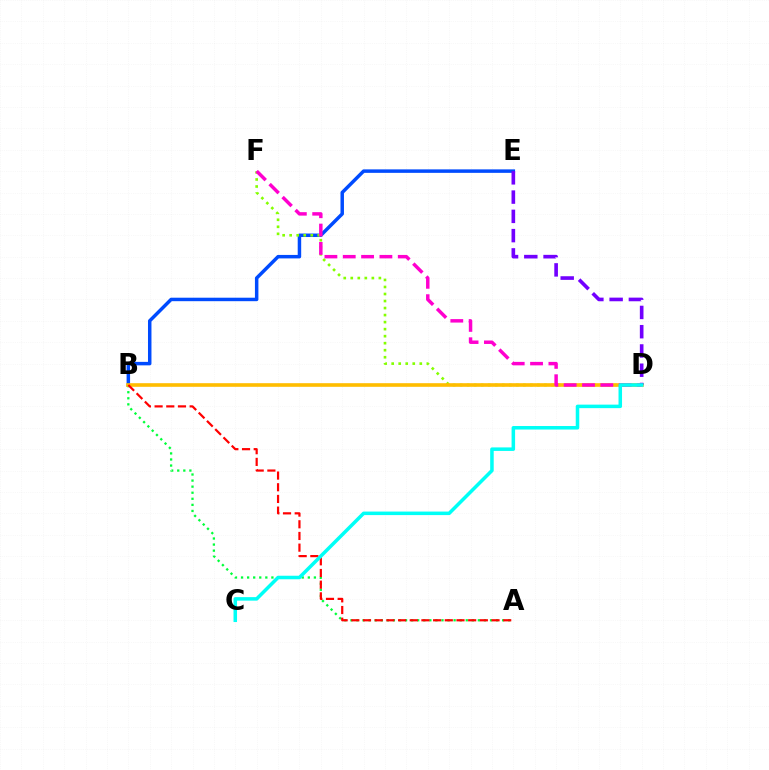{('B', 'E'): [{'color': '#004bff', 'line_style': 'solid', 'thickness': 2.5}], ('A', 'B'): [{'color': '#00ff39', 'line_style': 'dotted', 'thickness': 1.65}, {'color': '#ff0000', 'line_style': 'dashed', 'thickness': 1.59}], ('D', 'F'): [{'color': '#84ff00', 'line_style': 'dotted', 'thickness': 1.91}, {'color': '#ff00cf', 'line_style': 'dashed', 'thickness': 2.49}], ('B', 'D'): [{'color': '#ffbd00', 'line_style': 'solid', 'thickness': 2.61}], ('D', 'E'): [{'color': '#7200ff', 'line_style': 'dashed', 'thickness': 2.62}], ('C', 'D'): [{'color': '#00fff6', 'line_style': 'solid', 'thickness': 2.54}]}